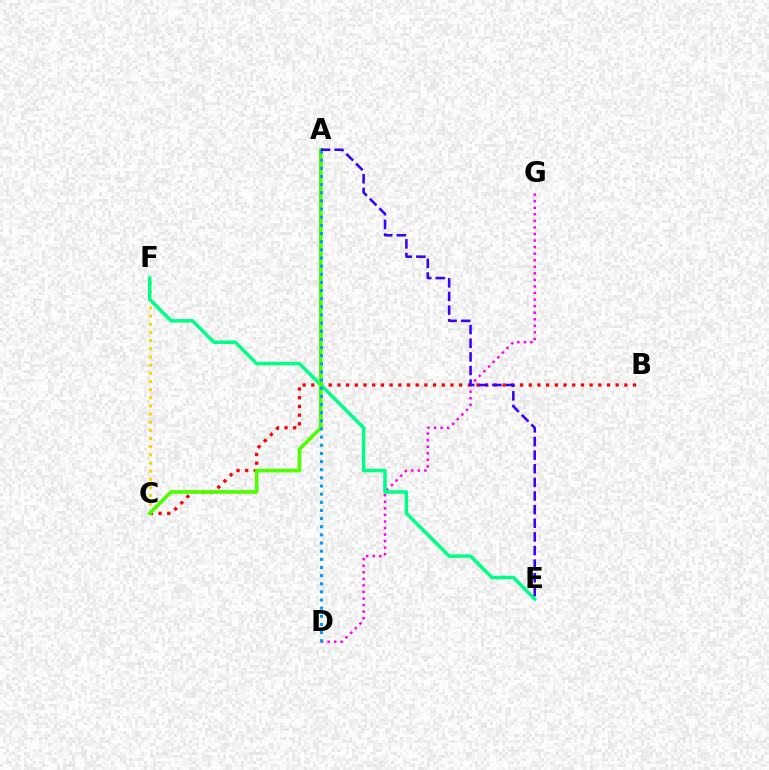{('C', 'F'): [{'color': '#ffd500', 'line_style': 'dotted', 'thickness': 2.22}], ('B', 'C'): [{'color': '#ff0000', 'line_style': 'dotted', 'thickness': 2.36}], ('D', 'G'): [{'color': '#ff00ed', 'line_style': 'dotted', 'thickness': 1.78}], ('E', 'F'): [{'color': '#00ff86', 'line_style': 'solid', 'thickness': 2.52}], ('A', 'C'): [{'color': '#4fff00', 'line_style': 'solid', 'thickness': 2.64}], ('A', 'D'): [{'color': '#009eff', 'line_style': 'dotted', 'thickness': 2.21}], ('A', 'E'): [{'color': '#3700ff', 'line_style': 'dashed', 'thickness': 1.85}]}